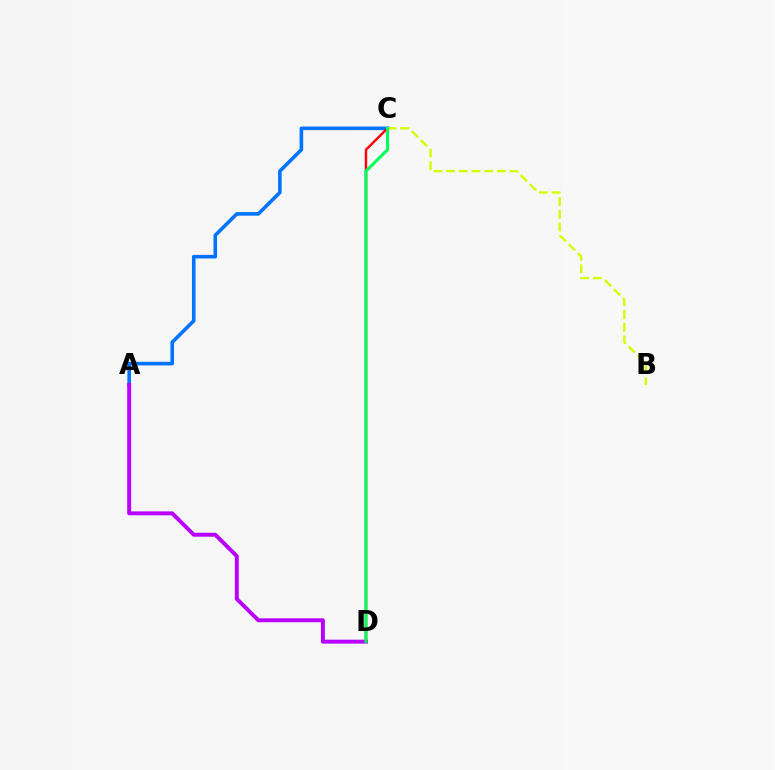{('A', 'C'): [{'color': '#0074ff', 'line_style': 'solid', 'thickness': 2.59}], ('A', 'D'): [{'color': '#b900ff', 'line_style': 'solid', 'thickness': 2.84}], ('B', 'C'): [{'color': '#d1ff00', 'line_style': 'dashed', 'thickness': 1.73}], ('C', 'D'): [{'color': '#ff0000', 'line_style': 'solid', 'thickness': 1.75}, {'color': '#00ff5c', 'line_style': 'solid', 'thickness': 2.22}]}